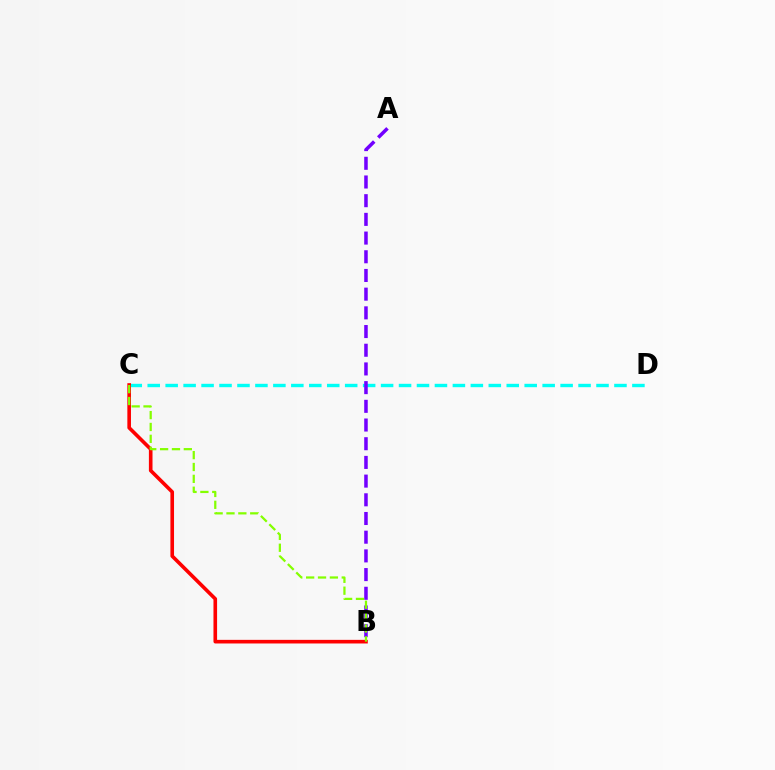{('C', 'D'): [{'color': '#00fff6', 'line_style': 'dashed', 'thickness': 2.44}], ('B', 'C'): [{'color': '#ff0000', 'line_style': 'solid', 'thickness': 2.61}, {'color': '#84ff00', 'line_style': 'dashed', 'thickness': 1.61}], ('A', 'B'): [{'color': '#7200ff', 'line_style': 'dashed', 'thickness': 2.54}]}